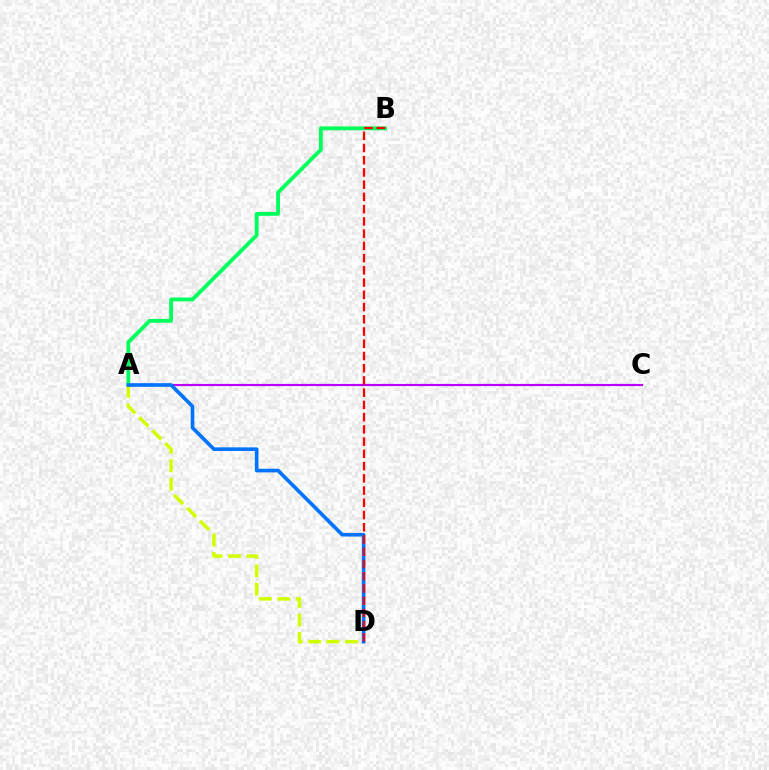{('A', 'C'): [{'color': '#b900ff', 'line_style': 'solid', 'thickness': 1.55}], ('A', 'B'): [{'color': '#00ff5c', 'line_style': 'solid', 'thickness': 2.77}], ('A', 'D'): [{'color': '#d1ff00', 'line_style': 'dashed', 'thickness': 2.5}, {'color': '#0074ff', 'line_style': 'solid', 'thickness': 2.62}], ('B', 'D'): [{'color': '#ff0000', 'line_style': 'dashed', 'thickness': 1.66}]}